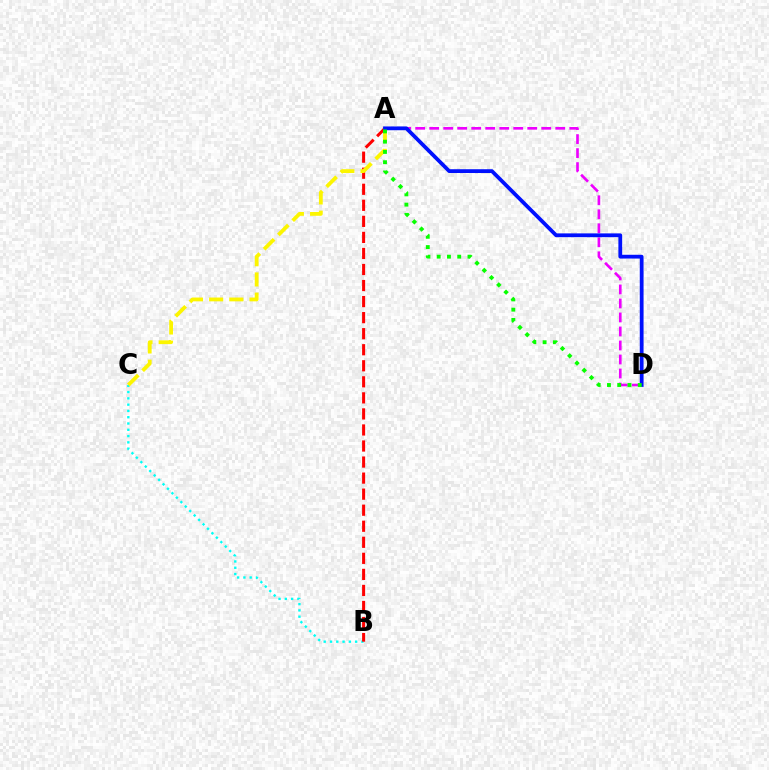{('B', 'C'): [{'color': '#00fff6', 'line_style': 'dotted', 'thickness': 1.71}], ('A', 'B'): [{'color': '#ff0000', 'line_style': 'dashed', 'thickness': 2.18}], ('A', 'D'): [{'color': '#ee00ff', 'line_style': 'dashed', 'thickness': 1.9}, {'color': '#0010ff', 'line_style': 'solid', 'thickness': 2.72}, {'color': '#08ff00', 'line_style': 'dotted', 'thickness': 2.79}], ('A', 'C'): [{'color': '#fcf500', 'line_style': 'dashed', 'thickness': 2.74}]}